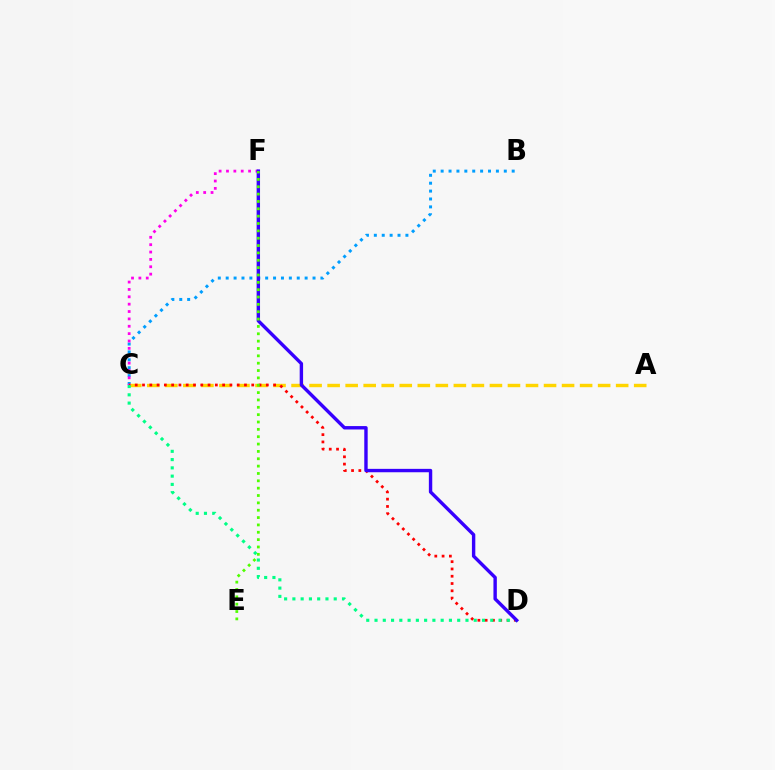{('B', 'C'): [{'color': '#009eff', 'line_style': 'dotted', 'thickness': 2.14}], ('A', 'C'): [{'color': '#ffd500', 'line_style': 'dashed', 'thickness': 2.45}], ('C', 'F'): [{'color': '#ff00ed', 'line_style': 'dotted', 'thickness': 2.0}], ('C', 'D'): [{'color': '#ff0000', 'line_style': 'dotted', 'thickness': 1.98}, {'color': '#00ff86', 'line_style': 'dotted', 'thickness': 2.25}], ('D', 'F'): [{'color': '#3700ff', 'line_style': 'solid', 'thickness': 2.45}], ('E', 'F'): [{'color': '#4fff00', 'line_style': 'dotted', 'thickness': 2.0}]}